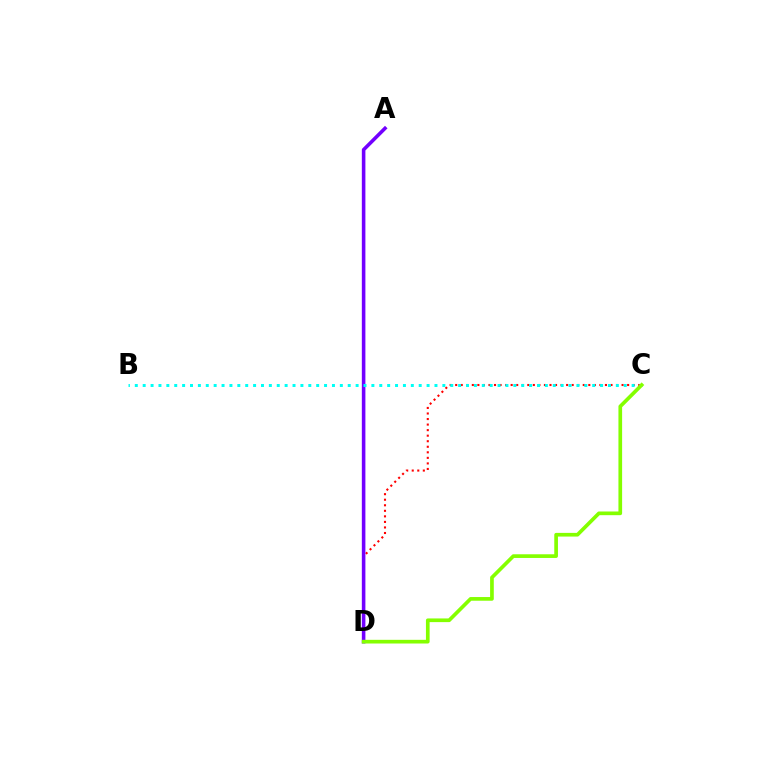{('C', 'D'): [{'color': '#ff0000', 'line_style': 'dotted', 'thickness': 1.51}, {'color': '#84ff00', 'line_style': 'solid', 'thickness': 2.65}], ('A', 'D'): [{'color': '#7200ff', 'line_style': 'solid', 'thickness': 2.57}], ('B', 'C'): [{'color': '#00fff6', 'line_style': 'dotted', 'thickness': 2.14}]}